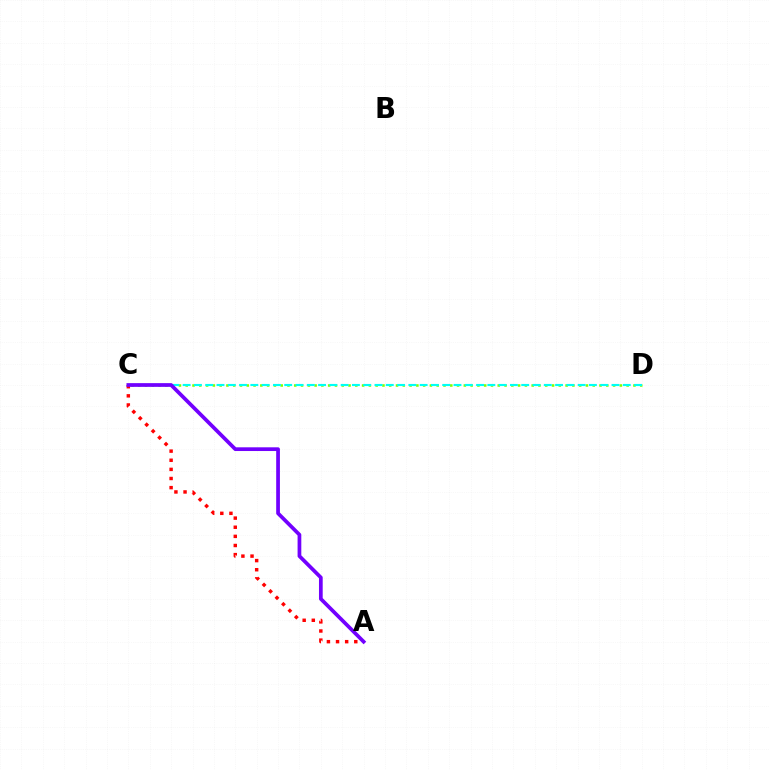{('C', 'D'): [{'color': '#84ff00', 'line_style': 'dotted', 'thickness': 1.84}, {'color': '#00fff6', 'line_style': 'dashed', 'thickness': 1.53}], ('A', 'C'): [{'color': '#ff0000', 'line_style': 'dotted', 'thickness': 2.48}, {'color': '#7200ff', 'line_style': 'solid', 'thickness': 2.68}]}